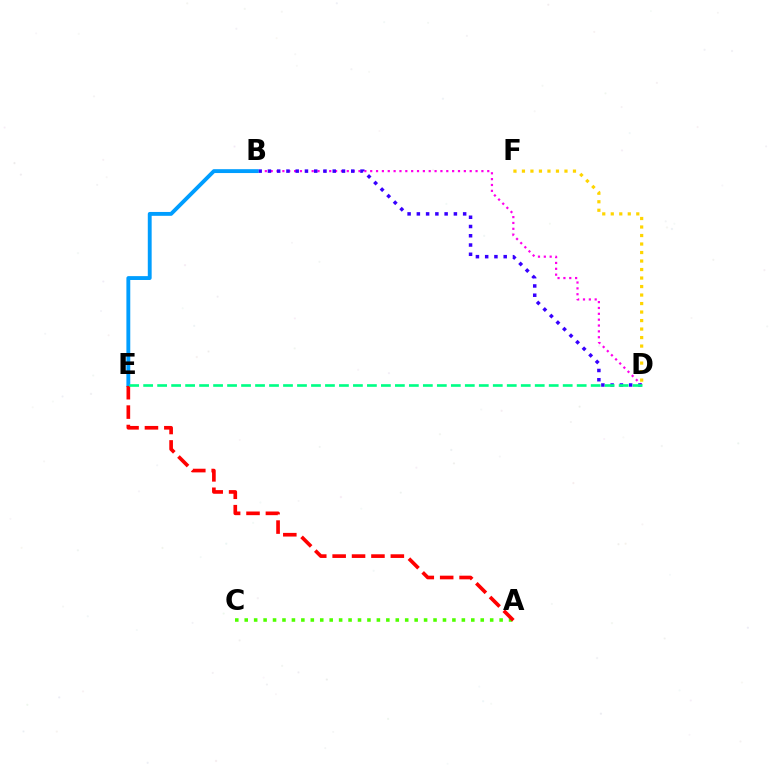{('B', 'D'): [{'color': '#ff00ed', 'line_style': 'dotted', 'thickness': 1.59}, {'color': '#3700ff', 'line_style': 'dotted', 'thickness': 2.52}], ('A', 'C'): [{'color': '#4fff00', 'line_style': 'dotted', 'thickness': 2.57}], ('B', 'E'): [{'color': '#009eff', 'line_style': 'solid', 'thickness': 2.78}], ('A', 'E'): [{'color': '#ff0000', 'line_style': 'dashed', 'thickness': 2.64}], ('D', 'E'): [{'color': '#00ff86', 'line_style': 'dashed', 'thickness': 1.9}], ('D', 'F'): [{'color': '#ffd500', 'line_style': 'dotted', 'thickness': 2.31}]}